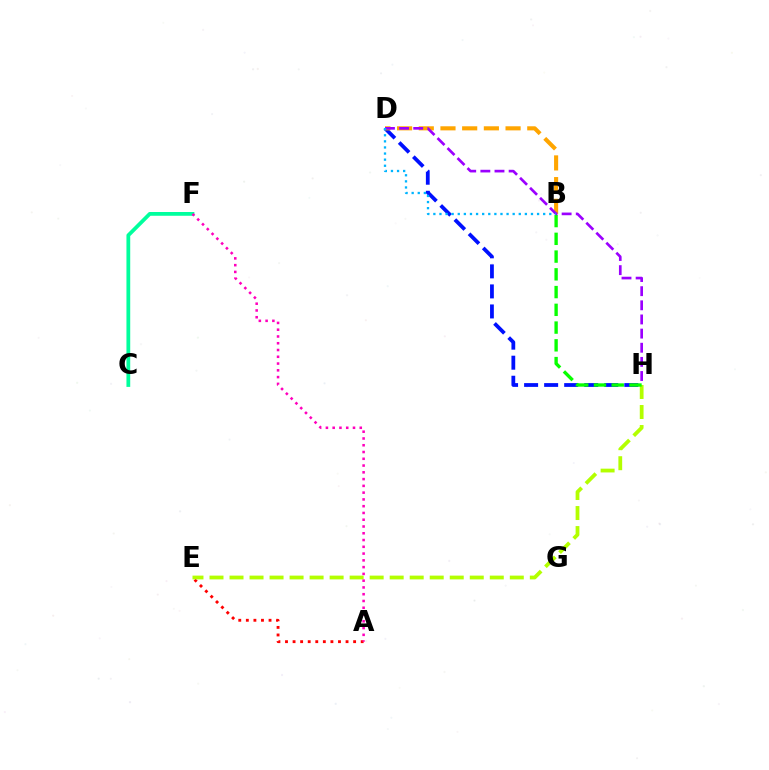{('D', 'H'): [{'color': '#0010ff', 'line_style': 'dashed', 'thickness': 2.72}, {'color': '#9b00ff', 'line_style': 'dashed', 'thickness': 1.92}], ('A', 'E'): [{'color': '#ff0000', 'line_style': 'dotted', 'thickness': 2.06}], ('E', 'H'): [{'color': '#b3ff00', 'line_style': 'dashed', 'thickness': 2.72}], ('C', 'F'): [{'color': '#00ff9d', 'line_style': 'solid', 'thickness': 2.71}], ('B', 'D'): [{'color': '#ffa500', 'line_style': 'dashed', 'thickness': 2.95}, {'color': '#00b5ff', 'line_style': 'dotted', 'thickness': 1.66}], ('A', 'F'): [{'color': '#ff00bd', 'line_style': 'dotted', 'thickness': 1.84}], ('B', 'H'): [{'color': '#08ff00', 'line_style': 'dashed', 'thickness': 2.41}]}